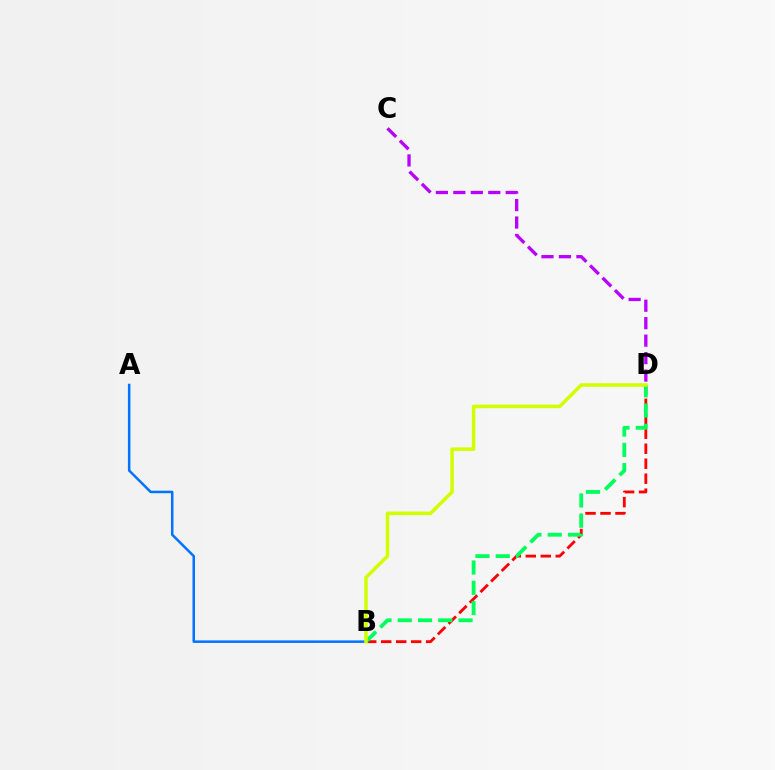{('B', 'D'): [{'color': '#ff0000', 'line_style': 'dashed', 'thickness': 2.04}, {'color': '#00ff5c', 'line_style': 'dashed', 'thickness': 2.75}, {'color': '#d1ff00', 'line_style': 'solid', 'thickness': 2.55}], ('A', 'B'): [{'color': '#0074ff', 'line_style': 'solid', 'thickness': 1.81}], ('C', 'D'): [{'color': '#b900ff', 'line_style': 'dashed', 'thickness': 2.37}]}